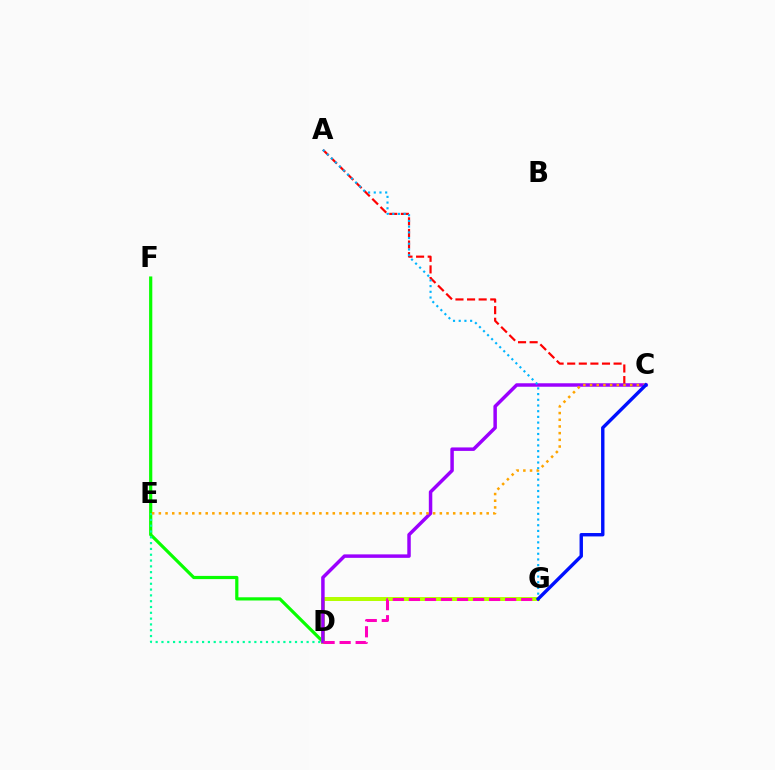{('A', 'C'): [{'color': '#ff0000', 'line_style': 'dashed', 'thickness': 1.58}], ('D', 'F'): [{'color': '#08ff00', 'line_style': 'solid', 'thickness': 2.31}], ('D', 'G'): [{'color': '#b3ff00', 'line_style': 'solid', 'thickness': 2.86}, {'color': '#ff00bd', 'line_style': 'dashed', 'thickness': 2.18}], ('C', 'D'): [{'color': '#9b00ff', 'line_style': 'solid', 'thickness': 2.5}], ('A', 'G'): [{'color': '#00b5ff', 'line_style': 'dotted', 'thickness': 1.55}], ('D', 'E'): [{'color': '#00ff9d', 'line_style': 'dotted', 'thickness': 1.58}], ('C', 'E'): [{'color': '#ffa500', 'line_style': 'dotted', 'thickness': 1.82}], ('C', 'G'): [{'color': '#0010ff', 'line_style': 'solid', 'thickness': 2.45}]}